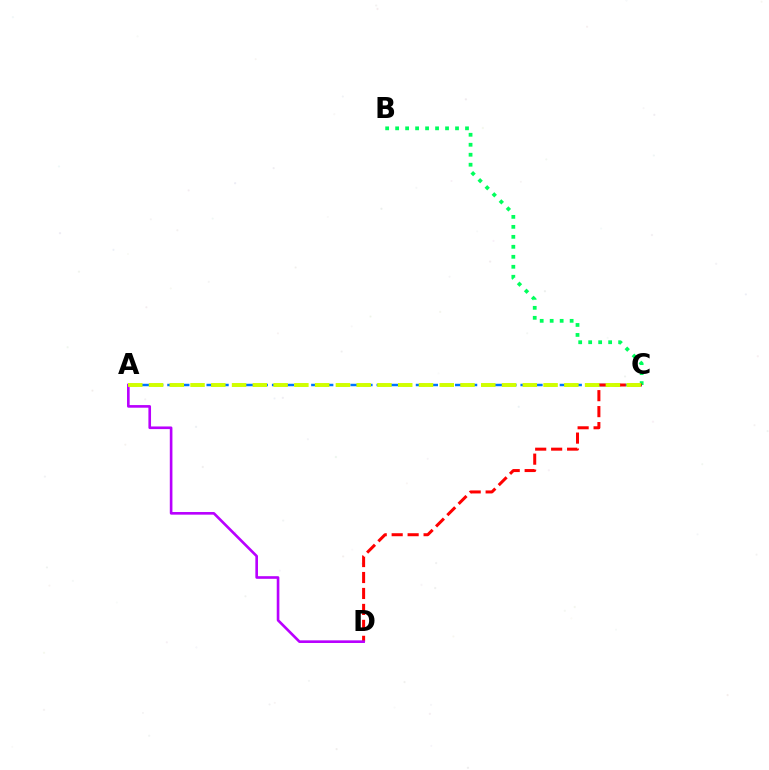{('A', 'C'): [{'color': '#0074ff', 'line_style': 'dashed', 'thickness': 1.78}, {'color': '#d1ff00', 'line_style': 'dashed', 'thickness': 2.82}], ('B', 'C'): [{'color': '#00ff5c', 'line_style': 'dotted', 'thickness': 2.71}], ('C', 'D'): [{'color': '#ff0000', 'line_style': 'dashed', 'thickness': 2.17}], ('A', 'D'): [{'color': '#b900ff', 'line_style': 'solid', 'thickness': 1.9}]}